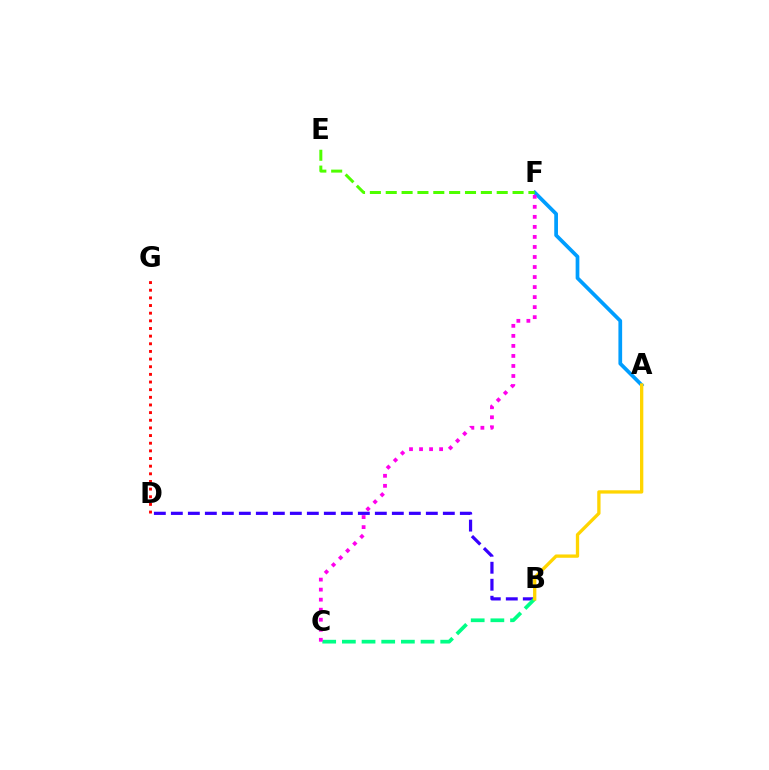{('A', 'F'): [{'color': '#009eff', 'line_style': 'solid', 'thickness': 2.68}], ('D', 'G'): [{'color': '#ff0000', 'line_style': 'dotted', 'thickness': 2.08}], ('B', 'D'): [{'color': '#3700ff', 'line_style': 'dashed', 'thickness': 2.31}], ('B', 'C'): [{'color': '#00ff86', 'line_style': 'dashed', 'thickness': 2.67}], ('C', 'F'): [{'color': '#ff00ed', 'line_style': 'dotted', 'thickness': 2.72}], ('E', 'F'): [{'color': '#4fff00', 'line_style': 'dashed', 'thickness': 2.15}], ('A', 'B'): [{'color': '#ffd500', 'line_style': 'solid', 'thickness': 2.38}]}